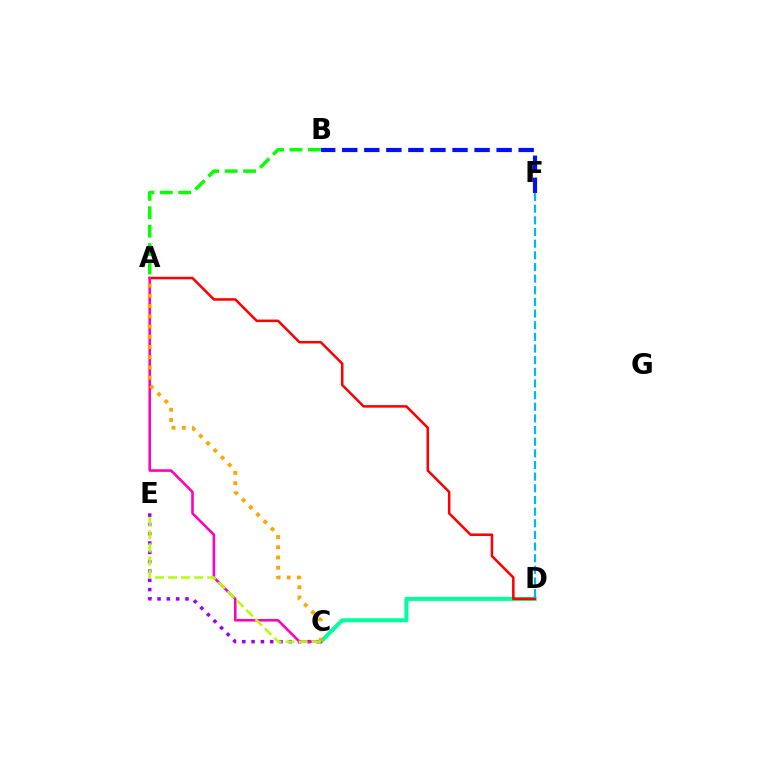{('A', 'B'): [{'color': '#08ff00', 'line_style': 'dashed', 'thickness': 2.5}], ('C', 'E'): [{'color': '#9b00ff', 'line_style': 'dotted', 'thickness': 2.53}, {'color': '#b3ff00', 'line_style': 'dashed', 'thickness': 1.78}], ('C', 'D'): [{'color': '#00ff9d', 'line_style': 'solid', 'thickness': 2.9}], ('A', 'D'): [{'color': '#ff0000', 'line_style': 'solid', 'thickness': 1.83}], ('A', 'C'): [{'color': '#ff00bd', 'line_style': 'solid', 'thickness': 1.85}, {'color': '#ffa500', 'line_style': 'dotted', 'thickness': 2.78}], ('B', 'F'): [{'color': '#0010ff', 'line_style': 'dashed', 'thickness': 3.0}], ('D', 'F'): [{'color': '#00b5ff', 'line_style': 'dashed', 'thickness': 1.58}]}